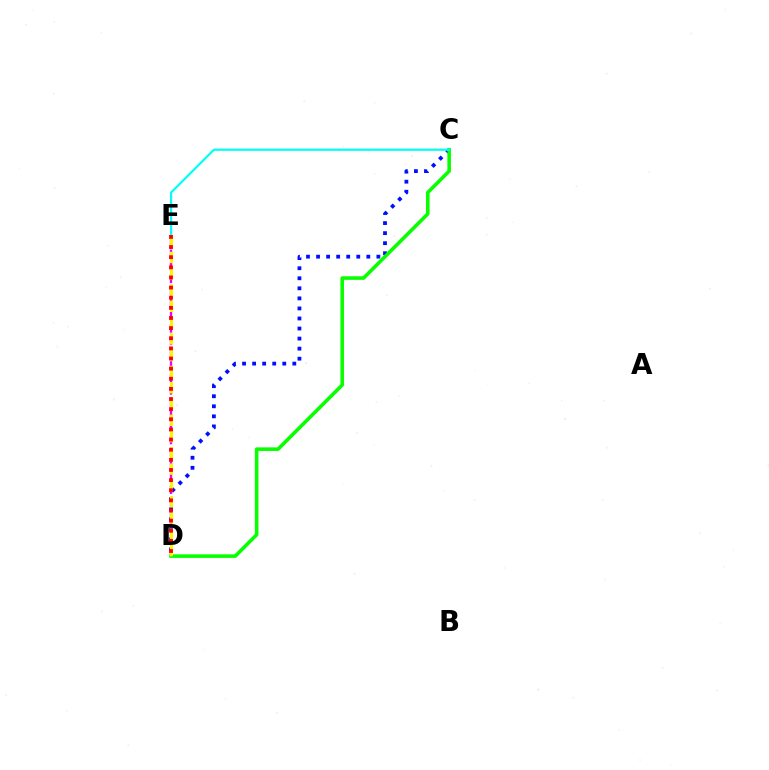{('D', 'E'): [{'color': '#ee00ff', 'line_style': 'dashed', 'thickness': 1.69}, {'color': '#fcf500', 'line_style': 'dashed', 'thickness': 2.21}, {'color': '#ff0000', 'line_style': 'dotted', 'thickness': 2.75}], ('C', 'D'): [{'color': '#0010ff', 'line_style': 'dotted', 'thickness': 2.73}, {'color': '#08ff00', 'line_style': 'solid', 'thickness': 2.58}], ('C', 'E'): [{'color': '#00fff6', 'line_style': 'solid', 'thickness': 1.58}]}